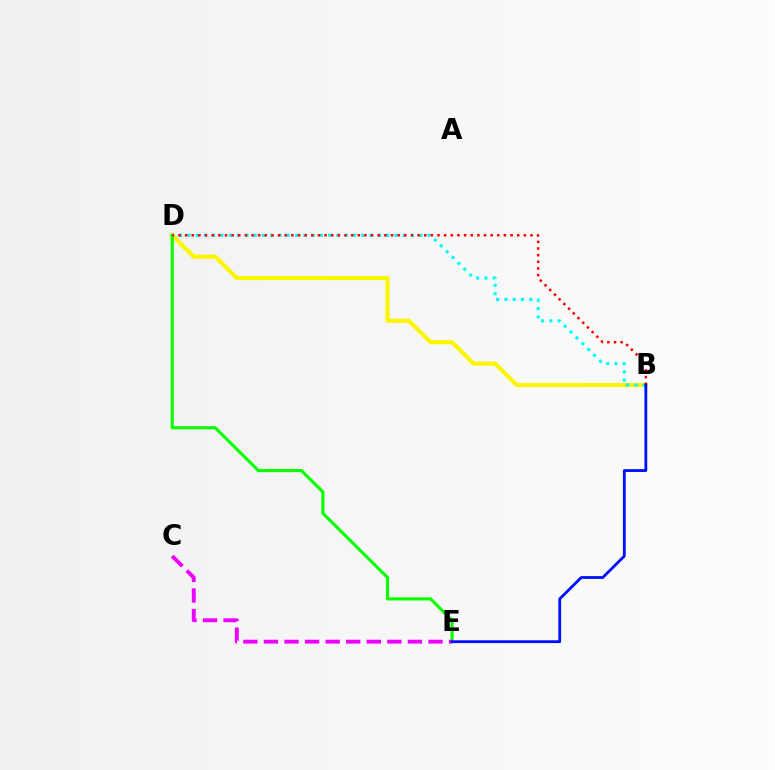{('B', 'D'): [{'color': '#fcf500', 'line_style': 'solid', 'thickness': 2.96}, {'color': '#00fff6', 'line_style': 'dotted', 'thickness': 2.25}, {'color': '#ff0000', 'line_style': 'dotted', 'thickness': 1.8}], ('D', 'E'): [{'color': '#08ff00', 'line_style': 'solid', 'thickness': 2.26}], ('C', 'E'): [{'color': '#ee00ff', 'line_style': 'dashed', 'thickness': 2.79}], ('B', 'E'): [{'color': '#0010ff', 'line_style': 'solid', 'thickness': 2.02}]}